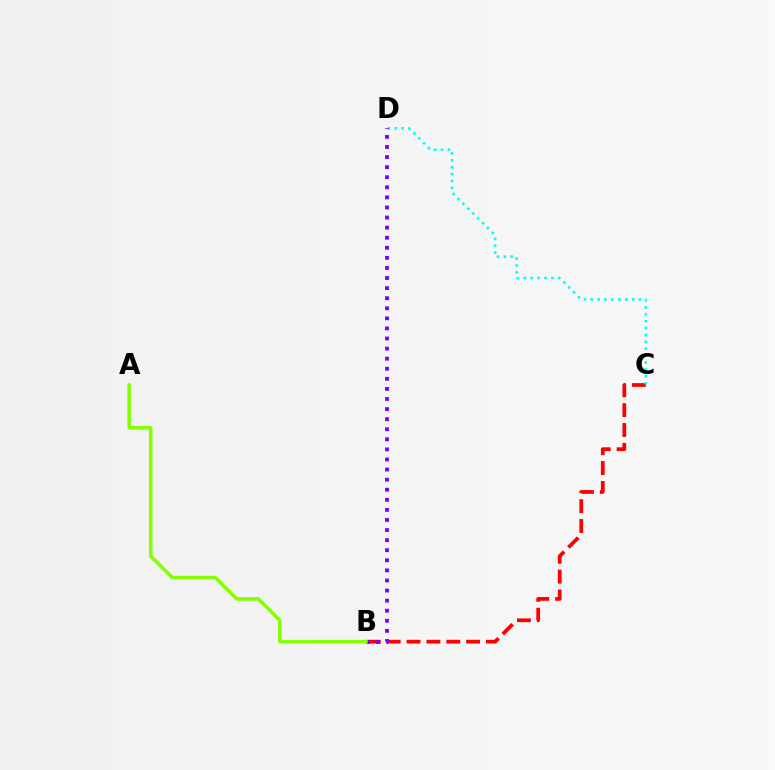{('B', 'C'): [{'color': '#ff0000', 'line_style': 'dashed', 'thickness': 2.7}], ('C', 'D'): [{'color': '#00fff6', 'line_style': 'dotted', 'thickness': 1.87}], ('B', 'D'): [{'color': '#7200ff', 'line_style': 'dotted', 'thickness': 2.74}], ('A', 'B'): [{'color': '#84ff00', 'line_style': 'solid', 'thickness': 2.55}]}